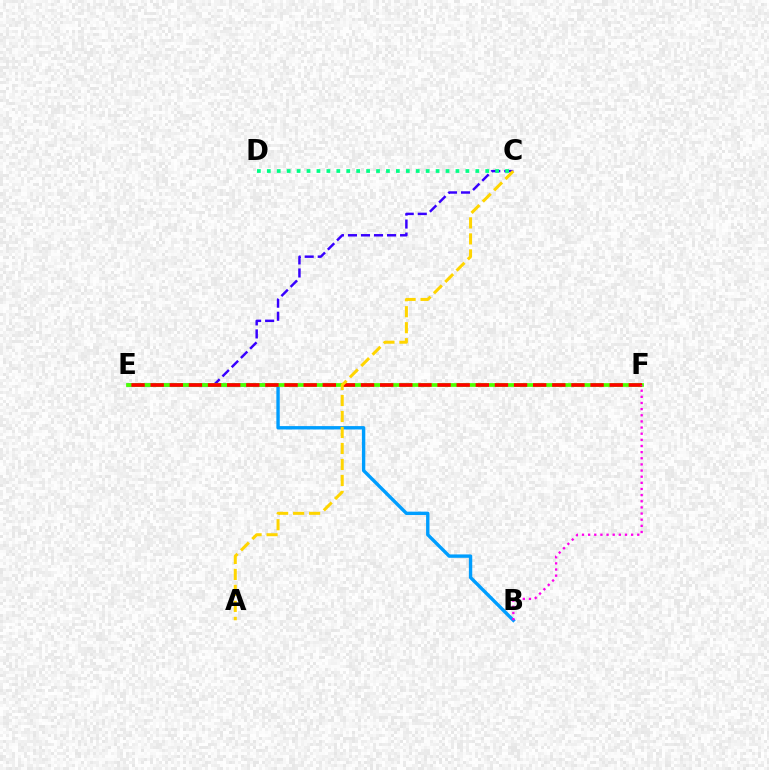{('B', 'E'): [{'color': '#009eff', 'line_style': 'solid', 'thickness': 2.43}], ('C', 'E'): [{'color': '#3700ff', 'line_style': 'dashed', 'thickness': 1.77}], ('C', 'D'): [{'color': '#00ff86', 'line_style': 'dotted', 'thickness': 2.7}], ('E', 'F'): [{'color': '#4fff00', 'line_style': 'solid', 'thickness': 2.7}, {'color': '#ff0000', 'line_style': 'dashed', 'thickness': 2.6}], ('A', 'C'): [{'color': '#ffd500', 'line_style': 'dashed', 'thickness': 2.17}], ('B', 'F'): [{'color': '#ff00ed', 'line_style': 'dotted', 'thickness': 1.67}]}